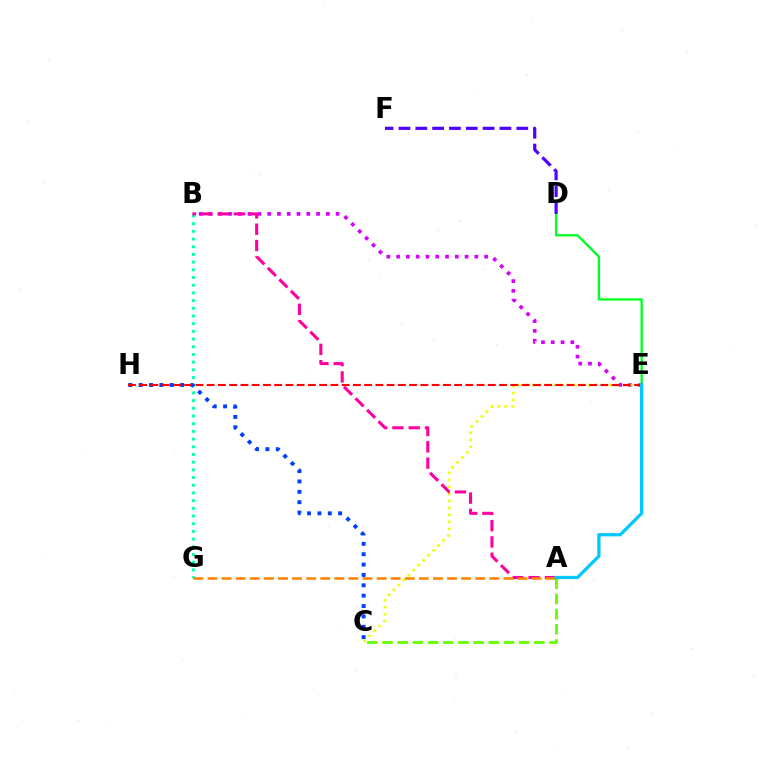{('B', 'E'): [{'color': '#d600ff', 'line_style': 'dotted', 'thickness': 2.66}], ('B', 'G'): [{'color': '#00ffaf', 'line_style': 'dotted', 'thickness': 2.09}], ('D', 'E'): [{'color': '#00ff27', 'line_style': 'solid', 'thickness': 1.7}], ('C', 'H'): [{'color': '#003fff', 'line_style': 'dotted', 'thickness': 2.82}], ('A', 'C'): [{'color': '#66ff00', 'line_style': 'dashed', 'thickness': 2.06}], ('C', 'E'): [{'color': '#eeff00', 'line_style': 'dotted', 'thickness': 1.9}], ('A', 'B'): [{'color': '#ff00a0', 'line_style': 'dashed', 'thickness': 2.21}], ('E', 'H'): [{'color': '#ff0000', 'line_style': 'dashed', 'thickness': 1.53}], ('A', 'G'): [{'color': '#ff8800', 'line_style': 'dashed', 'thickness': 1.91}], ('A', 'E'): [{'color': '#00c7ff', 'line_style': 'solid', 'thickness': 2.35}], ('D', 'F'): [{'color': '#4f00ff', 'line_style': 'dashed', 'thickness': 2.29}]}